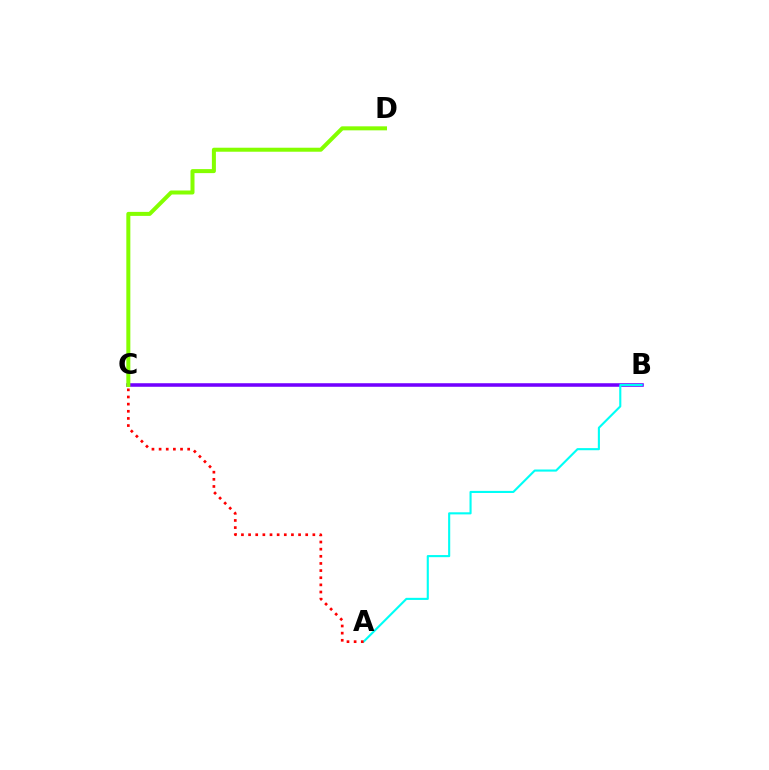{('B', 'C'): [{'color': '#7200ff', 'line_style': 'solid', 'thickness': 2.55}], ('A', 'B'): [{'color': '#00fff6', 'line_style': 'solid', 'thickness': 1.52}], ('C', 'D'): [{'color': '#84ff00', 'line_style': 'solid', 'thickness': 2.89}], ('A', 'C'): [{'color': '#ff0000', 'line_style': 'dotted', 'thickness': 1.94}]}